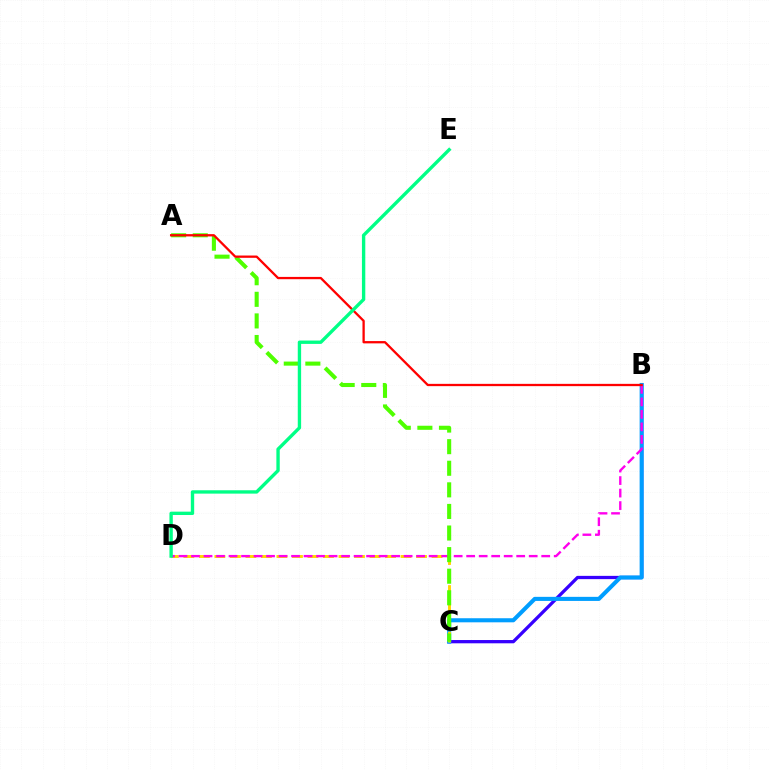{('B', 'C'): [{'color': '#3700ff', 'line_style': 'solid', 'thickness': 2.35}, {'color': '#009eff', 'line_style': 'solid', 'thickness': 2.94}], ('C', 'D'): [{'color': '#ffd500', 'line_style': 'dashed', 'thickness': 2.11}], ('B', 'D'): [{'color': '#ff00ed', 'line_style': 'dashed', 'thickness': 1.7}], ('A', 'C'): [{'color': '#4fff00', 'line_style': 'dashed', 'thickness': 2.93}], ('A', 'B'): [{'color': '#ff0000', 'line_style': 'solid', 'thickness': 1.65}], ('D', 'E'): [{'color': '#00ff86', 'line_style': 'solid', 'thickness': 2.42}]}